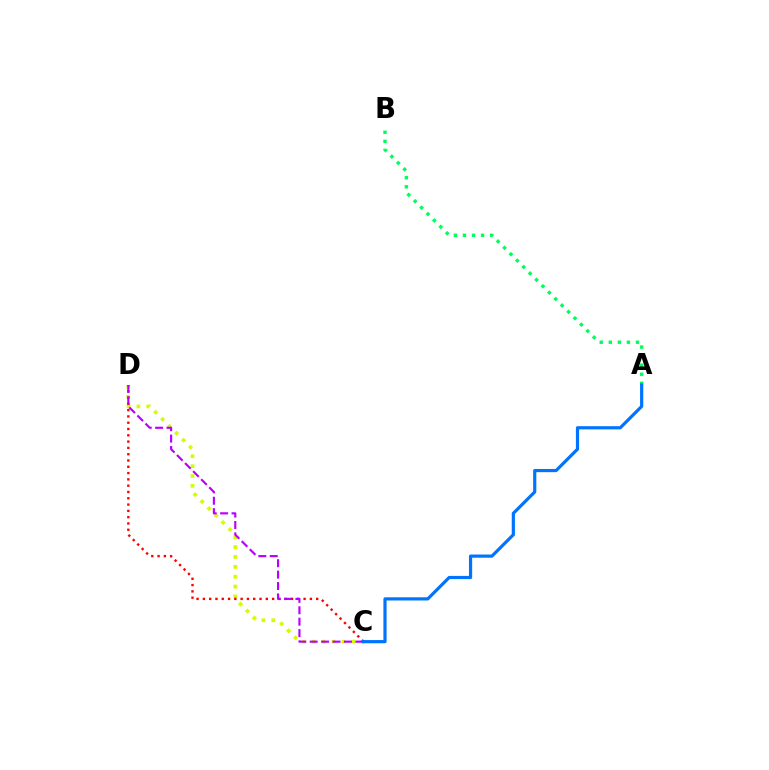{('C', 'D'): [{'color': '#d1ff00', 'line_style': 'dotted', 'thickness': 2.68}, {'color': '#ff0000', 'line_style': 'dotted', 'thickness': 1.71}, {'color': '#b900ff', 'line_style': 'dashed', 'thickness': 1.55}], ('A', 'B'): [{'color': '#00ff5c', 'line_style': 'dotted', 'thickness': 2.46}], ('A', 'C'): [{'color': '#0074ff', 'line_style': 'solid', 'thickness': 2.3}]}